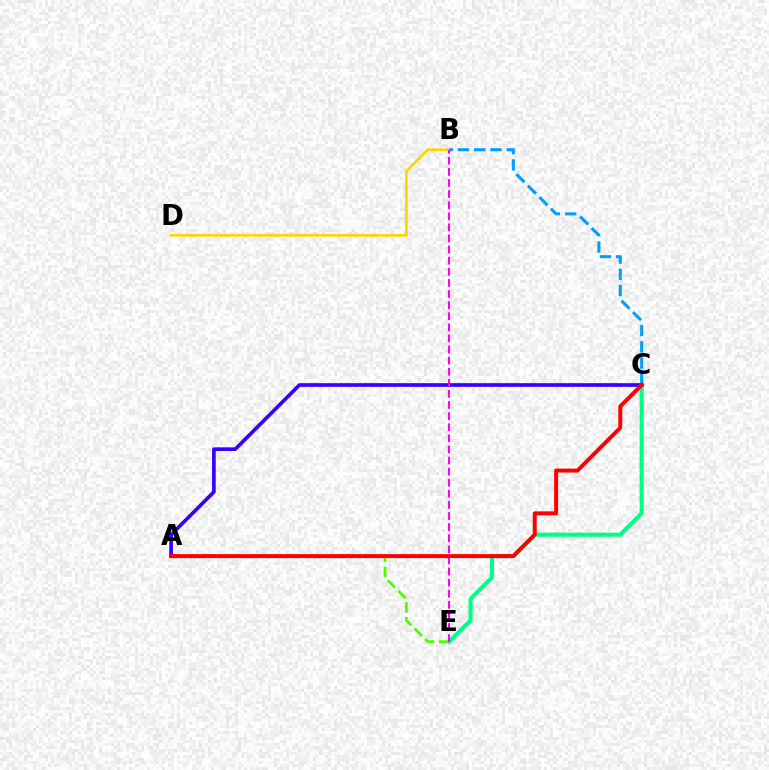{('B', 'D'): [{'color': '#ffd500', 'line_style': 'solid', 'thickness': 1.93}], ('B', 'C'): [{'color': '#009eff', 'line_style': 'dashed', 'thickness': 2.21}], ('C', 'E'): [{'color': '#00ff86', 'line_style': 'solid', 'thickness': 2.94}], ('A', 'C'): [{'color': '#3700ff', 'line_style': 'solid', 'thickness': 2.64}, {'color': '#ff0000', 'line_style': 'solid', 'thickness': 2.86}], ('A', 'E'): [{'color': '#4fff00', 'line_style': 'dashed', 'thickness': 2.02}], ('B', 'E'): [{'color': '#ff00ed', 'line_style': 'dashed', 'thickness': 1.51}]}